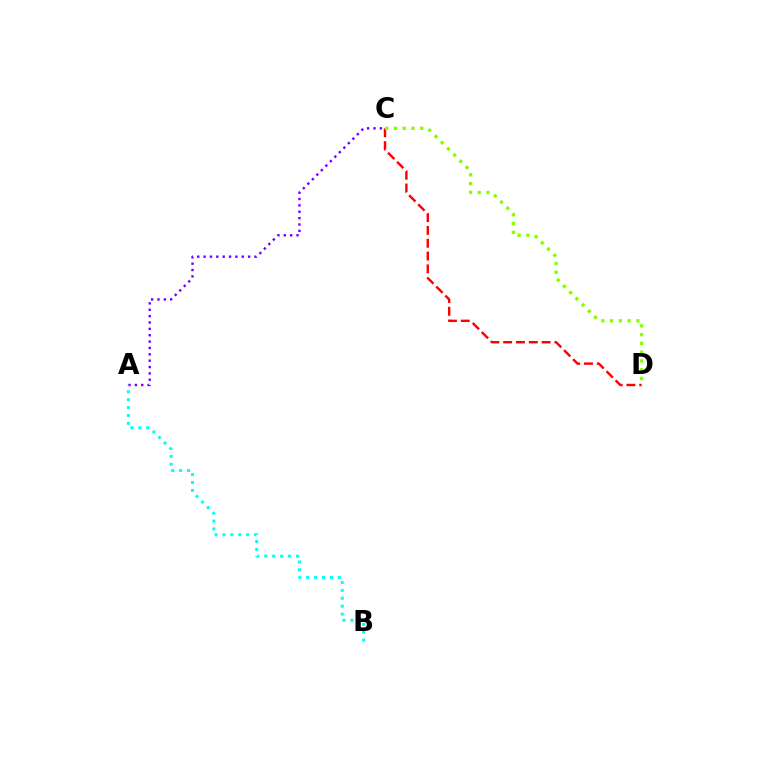{('A', 'C'): [{'color': '#7200ff', 'line_style': 'dotted', 'thickness': 1.73}], ('A', 'B'): [{'color': '#00fff6', 'line_style': 'dotted', 'thickness': 2.15}], ('C', 'D'): [{'color': '#ff0000', 'line_style': 'dashed', 'thickness': 1.74}, {'color': '#84ff00', 'line_style': 'dotted', 'thickness': 2.38}]}